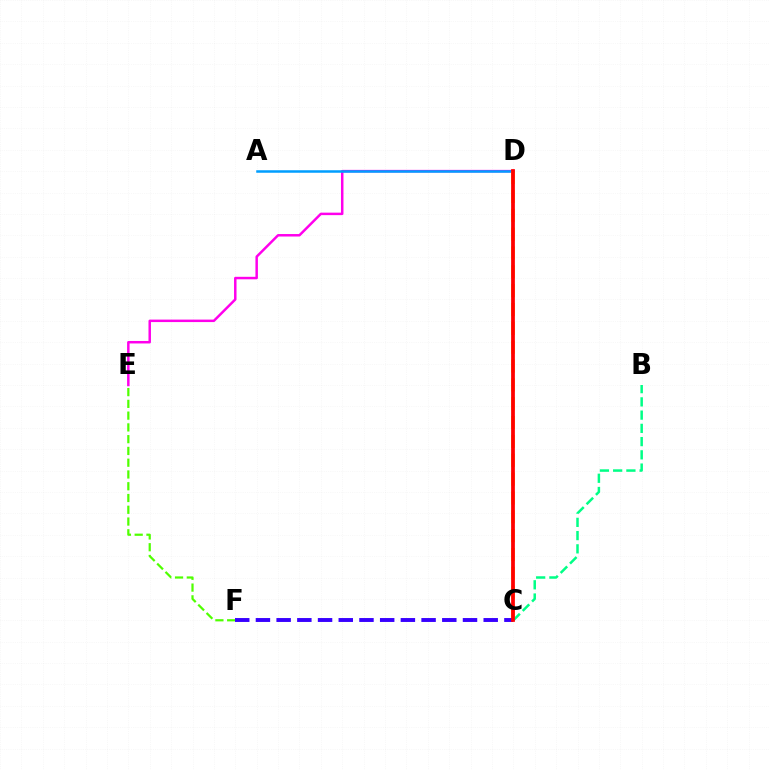{('D', 'E'): [{'color': '#ff00ed', 'line_style': 'solid', 'thickness': 1.79}], ('A', 'D'): [{'color': '#009eff', 'line_style': 'solid', 'thickness': 1.8}], ('B', 'C'): [{'color': '#00ff86', 'line_style': 'dashed', 'thickness': 1.8}], ('C', 'D'): [{'color': '#ffd500', 'line_style': 'dashed', 'thickness': 2.56}, {'color': '#ff0000', 'line_style': 'solid', 'thickness': 2.7}], ('E', 'F'): [{'color': '#4fff00', 'line_style': 'dashed', 'thickness': 1.6}], ('C', 'F'): [{'color': '#3700ff', 'line_style': 'dashed', 'thickness': 2.81}]}